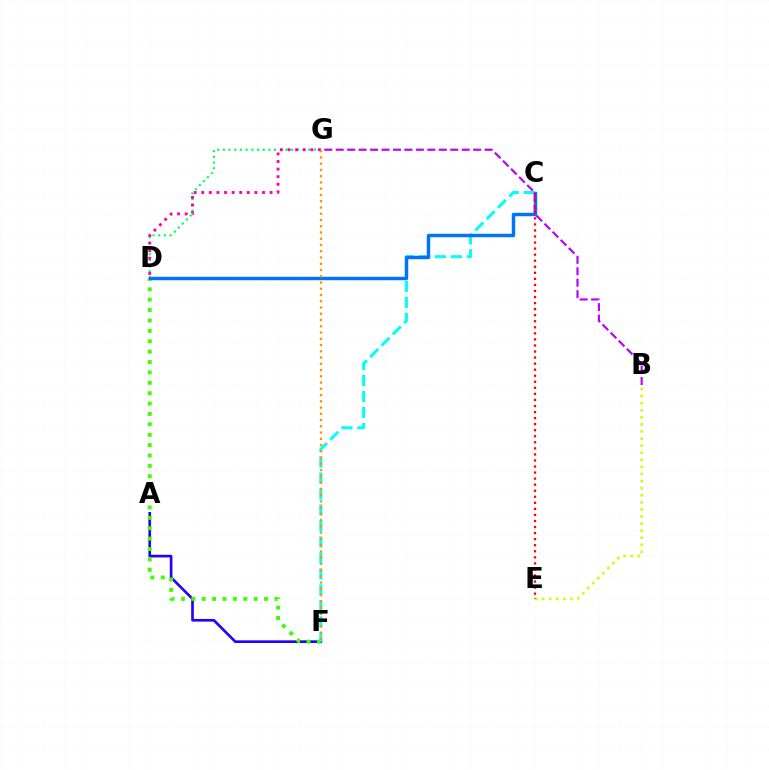{('D', 'G'): [{'color': '#00ff5c', 'line_style': 'dotted', 'thickness': 1.55}, {'color': '#ff00ac', 'line_style': 'dotted', 'thickness': 2.06}], ('A', 'F'): [{'color': '#2500ff', 'line_style': 'solid', 'thickness': 1.92}], ('D', 'F'): [{'color': '#3dff00', 'line_style': 'dotted', 'thickness': 2.82}], ('C', 'F'): [{'color': '#00fff6', 'line_style': 'dashed', 'thickness': 2.17}], ('C', 'D'): [{'color': '#0074ff', 'line_style': 'solid', 'thickness': 2.47}], ('B', 'G'): [{'color': '#b900ff', 'line_style': 'dashed', 'thickness': 1.56}], ('B', 'E'): [{'color': '#d1ff00', 'line_style': 'dotted', 'thickness': 1.92}], ('F', 'G'): [{'color': '#ff9400', 'line_style': 'dotted', 'thickness': 1.7}], ('C', 'E'): [{'color': '#ff0000', 'line_style': 'dotted', 'thickness': 1.64}]}